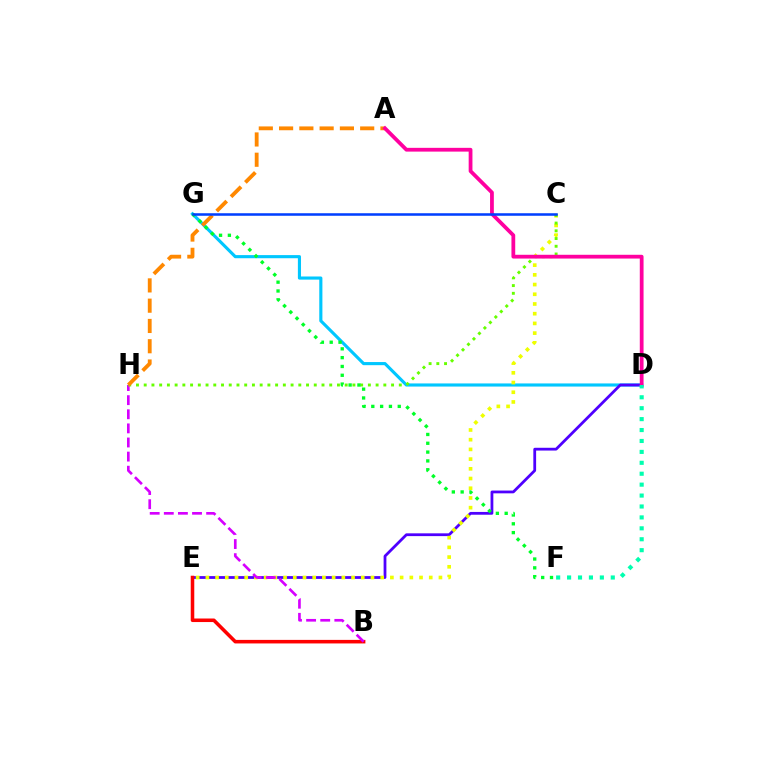{('D', 'G'): [{'color': '#00c7ff', 'line_style': 'solid', 'thickness': 2.25}], ('D', 'E'): [{'color': '#4f00ff', 'line_style': 'solid', 'thickness': 2.0}], ('B', 'E'): [{'color': '#ff0000', 'line_style': 'solid', 'thickness': 2.56}], ('C', 'E'): [{'color': '#eeff00', 'line_style': 'dotted', 'thickness': 2.64}], ('B', 'H'): [{'color': '#d600ff', 'line_style': 'dashed', 'thickness': 1.92}], ('C', 'H'): [{'color': '#66ff00', 'line_style': 'dotted', 'thickness': 2.1}], ('A', 'H'): [{'color': '#ff8800', 'line_style': 'dashed', 'thickness': 2.75}], ('A', 'D'): [{'color': '#ff00a0', 'line_style': 'solid', 'thickness': 2.72}], ('D', 'F'): [{'color': '#00ffaf', 'line_style': 'dotted', 'thickness': 2.97}], ('F', 'G'): [{'color': '#00ff27', 'line_style': 'dotted', 'thickness': 2.39}], ('C', 'G'): [{'color': '#003fff', 'line_style': 'solid', 'thickness': 1.83}]}